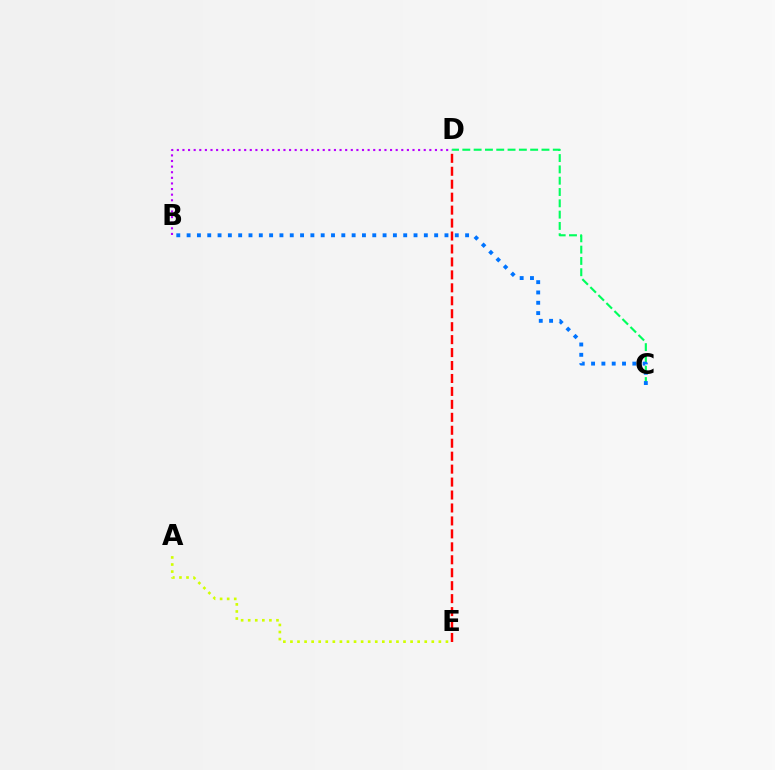{('A', 'E'): [{'color': '#d1ff00', 'line_style': 'dotted', 'thickness': 1.92}], ('B', 'D'): [{'color': '#b900ff', 'line_style': 'dotted', 'thickness': 1.52}], ('C', 'D'): [{'color': '#00ff5c', 'line_style': 'dashed', 'thickness': 1.54}], ('D', 'E'): [{'color': '#ff0000', 'line_style': 'dashed', 'thickness': 1.76}], ('B', 'C'): [{'color': '#0074ff', 'line_style': 'dotted', 'thickness': 2.8}]}